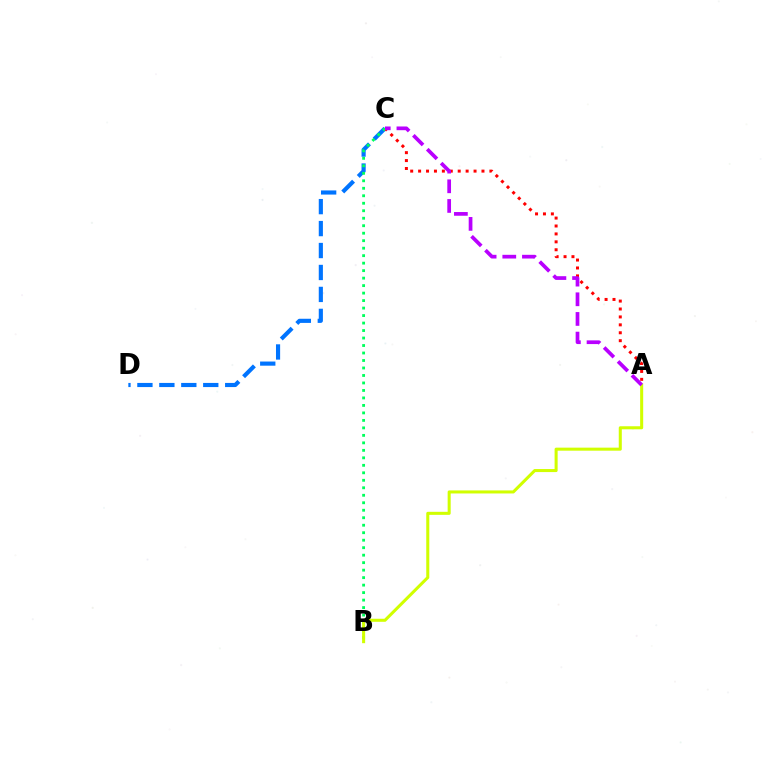{('C', 'D'): [{'color': '#0074ff', 'line_style': 'dashed', 'thickness': 2.98}], ('A', 'C'): [{'color': '#ff0000', 'line_style': 'dotted', 'thickness': 2.15}, {'color': '#b900ff', 'line_style': 'dashed', 'thickness': 2.67}], ('B', 'C'): [{'color': '#00ff5c', 'line_style': 'dotted', 'thickness': 2.03}], ('A', 'B'): [{'color': '#d1ff00', 'line_style': 'solid', 'thickness': 2.19}]}